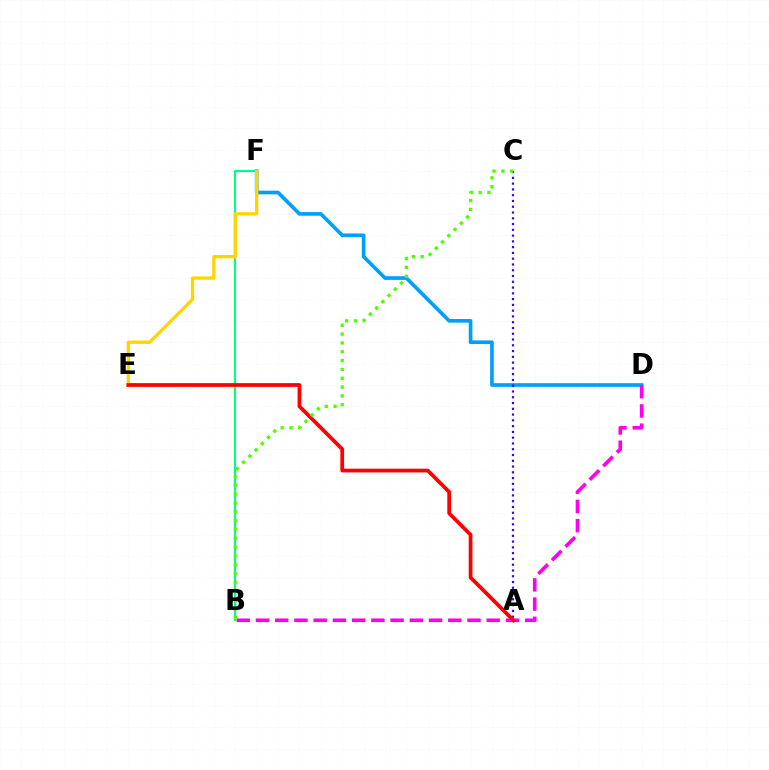{('D', 'F'): [{'color': '#009eff', 'line_style': 'solid', 'thickness': 2.63}], ('B', 'D'): [{'color': '#ff00ed', 'line_style': 'dashed', 'thickness': 2.61}], ('A', 'C'): [{'color': '#3700ff', 'line_style': 'dotted', 'thickness': 1.57}], ('B', 'F'): [{'color': '#00ff86', 'line_style': 'solid', 'thickness': 1.55}], ('E', 'F'): [{'color': '#ffd500', 'line_style': 'solid', 'thickness': 2.39}], ('A', 'E'): [{'color': '#ff0000', 'line_style': 'solid', 'thickness': 2.69}], ('B', 'C'): [{'color': '#4fff00', 'line_style': 'dotted', 'thickness': 2.4}]}